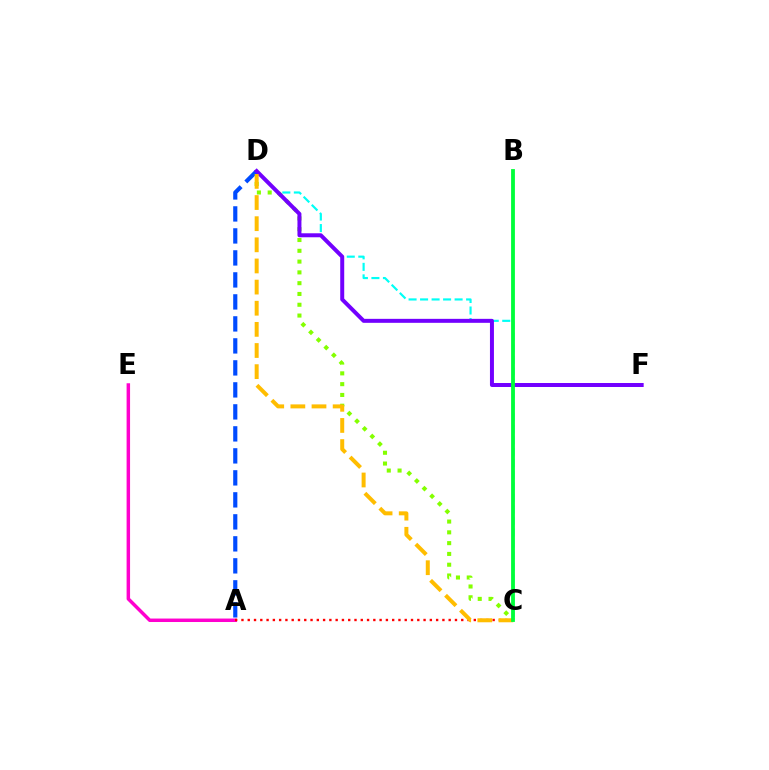{('C', 'D'): [{'color': '#84ff00', 'line_style': 'dotted', 'thickness': 2.93}, {'color': '#00fff6', 'line_style': 'dashed', 'thickness': 1.56}, {'color': '#ffbd00', 'line_style': 'dashed', 'thickness': 2.87}], ('A', 'E'): [{'color': '#ff00cf', 'line_style': 'solid', 'thickness': 2.5}], ('A', 'D'): [{'color': '#004bff', 'line_style': 'dashed', 'thickness': 2.99}], ('D', 'F'): [{'color': '#7200ff', 'line_style': 'solid', 'thickness': 2.87}], ('A', 'C'): [{'color': '#ff0000', 'line_style': 'dotted', 'thickness': 1.71}], ('B', 'C'): [{'color': '#00ff39', 'line_style': 'solid', 'thickness': 2.74}]}